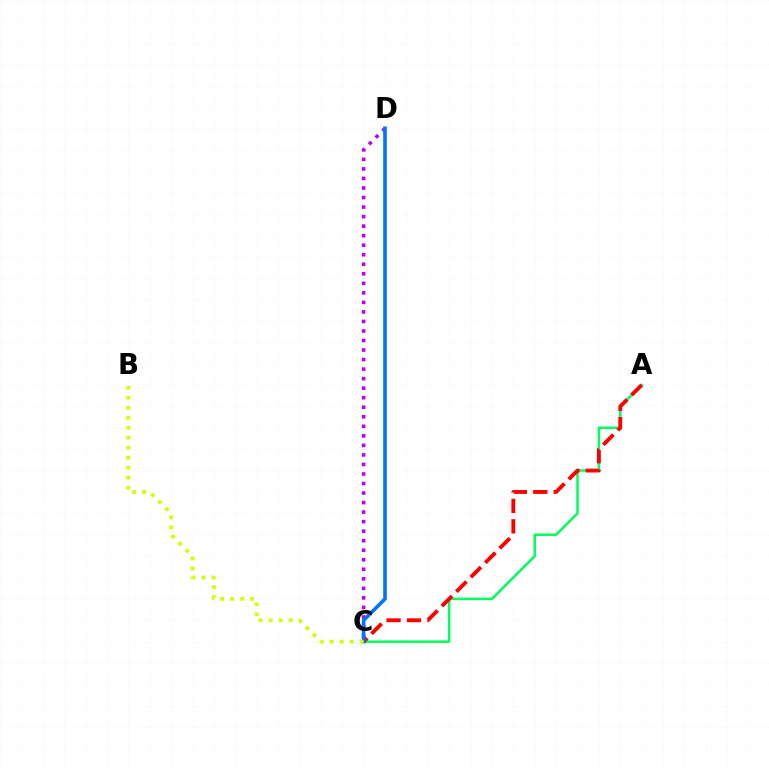{('A', 'C'): [{'color': '#00ff5c', 'line_style': 'solid', 'thickness': 1.79}, {'color': '#ff0000', 'line_style': 'dashed', 'thickness': 2.78}], ('C', 'D'): [{'color': '#b900ff', 'line_style': 'dotted', 'thickness': 2.59}, {'color': '#0074ff', 'line_style': 'solid', 'thickness': 2.6}], ('B', 'C'): [{'color': '#d1ff00', 'line_style': 'dotted', 'thickness': 2.72}]}